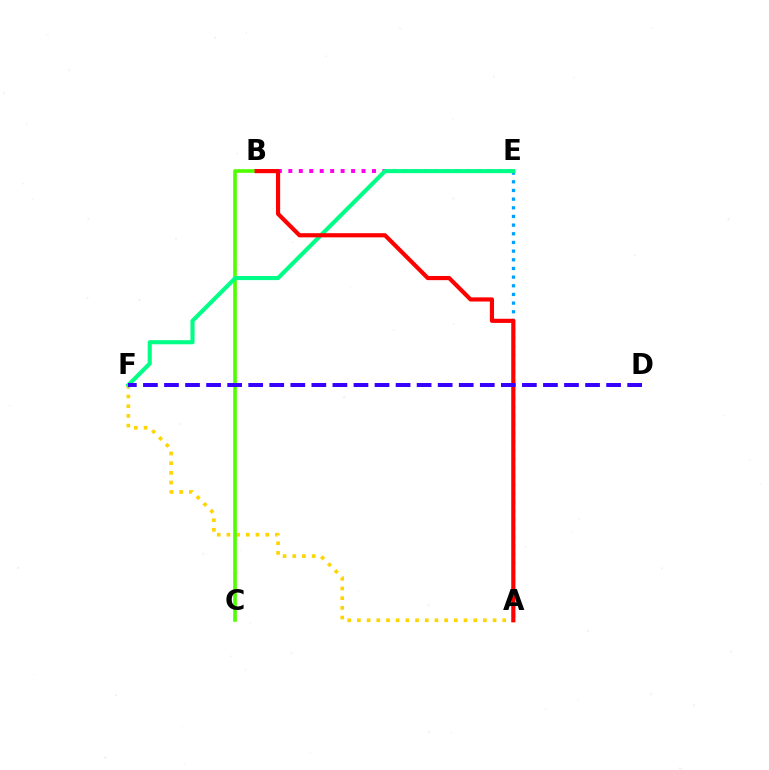{('A', 'F'): [{'color': '#ffd500', 'line_style': 'dotted', 'thickness': 2.63}], ('B', 'C'): [{'color': '#4fff00', 'line_style': 'solid', 'thickness': 2.62}], ('A', 'E'): [{'color': '#009eff', 'line_style': 'dotted', 'thickness': 2.35}], ('B', 'E'): [{'color': '#ff00ed', 'line_style': 'dotted', 'thickness': 2.84}], ('E', 'F'): [{'color': '#00ff86', 'line_style': 'solid', 'thickness': 2.96}], ('A', 'B'): [{'color': '#ff0000', 'line_style': 'solid', 'thickness': 3.0}], ('D', 'F'): [{'color': '#3700ff', 'line_style': 'dashed', 'thickness': 2.86}]}